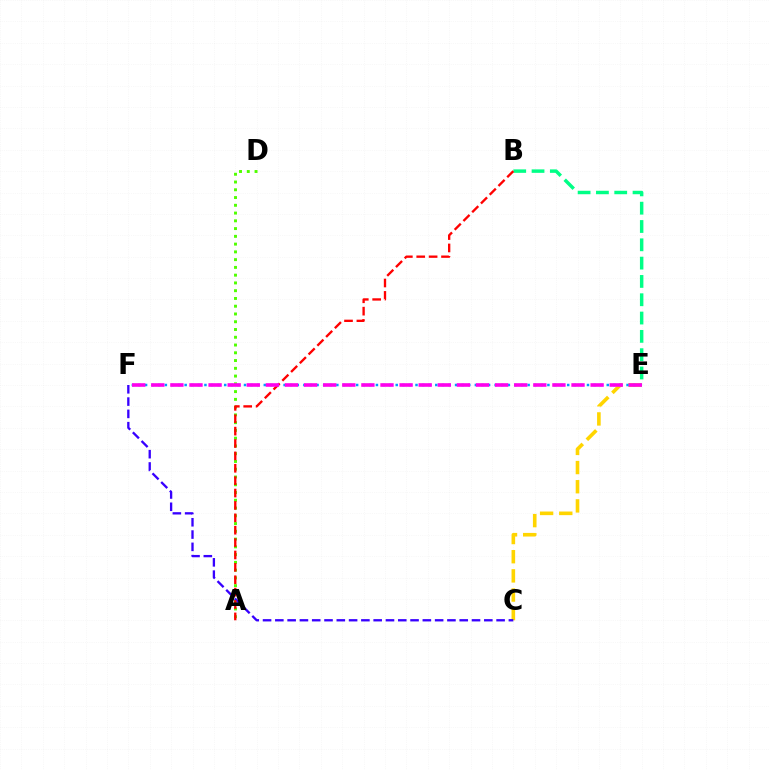{('A', 'D'): [{'color': '#4fff00', 'line_style': 'dotted', 'thickness': 2.11}], ('C', 'E'): [{'color': '#ffd500', 'line_style': 'dashed', 'thickness': 2.6}], ('C', 'F'): [{'color': '#3700ff', 'line_style': 'dashed', 'thickness': 1.67}], ('E', 'F'): [{'color': '#009eff', 'line_style': 'dotted', 'thickness': 1.79}, {'color': '#ff00ed', 'line_style': 'dashed', 'thickness': 2.59}], ('B', 'E'): [{'color': '#00ff86', 'line_style': 'dashed', 'thickness': 2.49}], ('A', 'B'): [{'color': '#ff0000', 'line_style': 'dashed', 'thickness': 1.68}]}